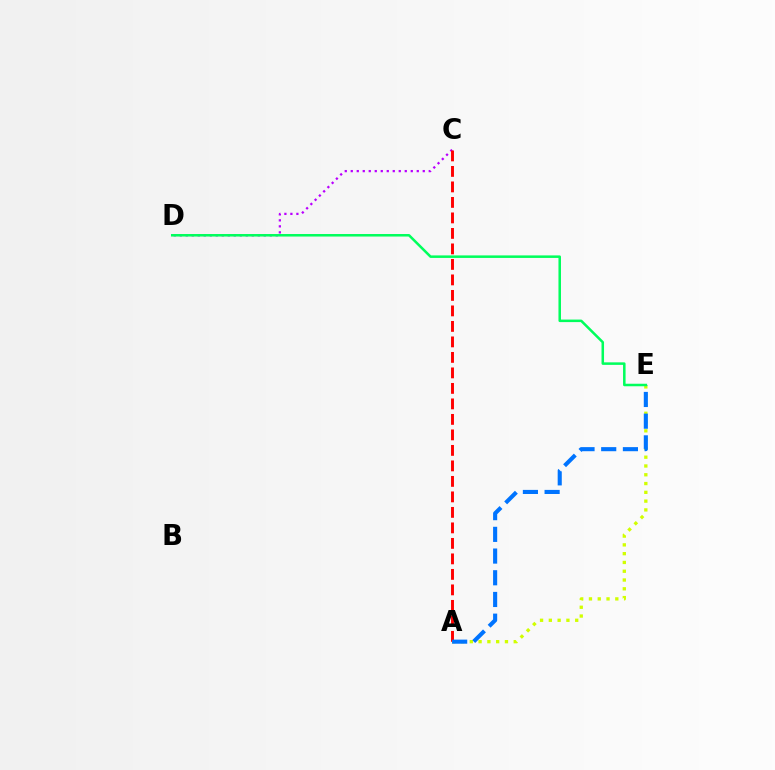{('C', 'D'): [{'color': '#b900ff', 'line_style': 'dotted', 'thickness': 1.63}], ('A', 'C'): [{'color': '#ff0000', 'line_style': 'dashed', 'thickness': 2.11}], ('A', 'E'): [{'color': '#d1ff00', 'line_style': 'dotted', 'thickness': 2.39}, {'color': '#0074ff', 'line_style': 'dashed', 'thickness': 2.95}], ('D', 'E'): [{'color': '#00ff5c', 'line_style': 'solid', 'thickness': 1.82}]}